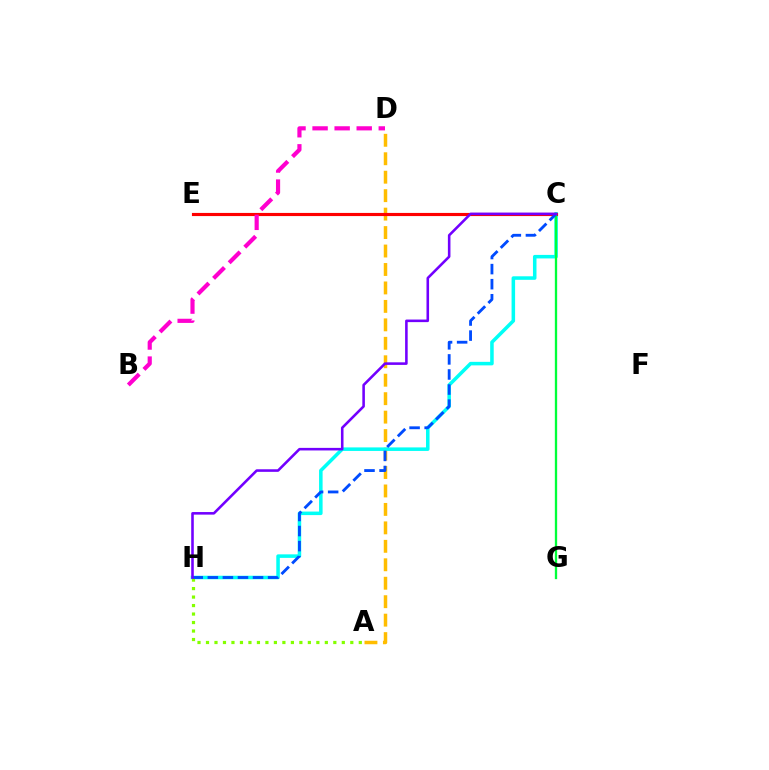{('A', 'D'): [{'color': '#ffbd00', 'line_style': 'dashed', 'thickness': 2.51}], ('C', 'H'): [{'color': '#00fff6', 'line_style': 'solid', 'thickness': 2.54}, {'color': '#004bff', 'line_style': 'dashed', 'thickness': 2.05}, {'color': '#7200ff', 'line_style': 'solid', 'thickness': 1.85}], ('A', 'H'): [{'color': '#84ff00', 'line_style': 'dotted', 'thickness': 2.31}], ('C', 'E'): [{'color': '#ff0000', 'line_style': 'solid', 'thickness': 2.26}], ('B', 'D'): [{'color': '#ff00cf', 'line_style': 'dashed', 'thickness': 3.0}], ('C', 'G'): [{'color': '#00ff39', 'line_style': 'solid', 'thickness': 1.67}]}